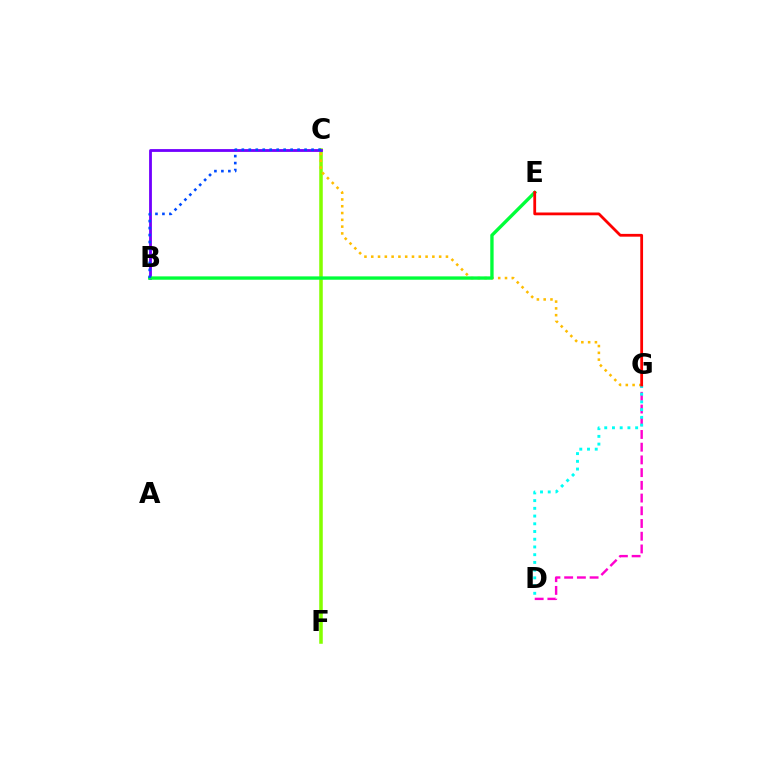{('C', 'F'): [{'color': '#84ff00', 'line_style': 'solid', 'thickness': 2.55}], ('D', 'G'): [{'color': '#ff00cf', 'line_style': 'dashed', 'thickness': 1.73}, {'color': '#00fff6', 'line_style': 'dotted', 'thickness': 2.1}], ('C', 'G'): [{'color': '#ffbd00', 'line_style': 'dotted', 'thickness': 1.85}], ('B', 'C'): [{'color': '#7200ff', 'line_style': 'solid', 'thickness': 2.02}, {'color': '#004bff', 'line_style': 'dotted', 'thickness': 1.89}], ('B', 'E'): [{'color': '#00ff39', 'line_style': 'solid', 'thickness': 2.41}], ('E', 'G'): [{'color': '#ff0000', 'line_style': 'solid', 'thickness': 2.01}]}